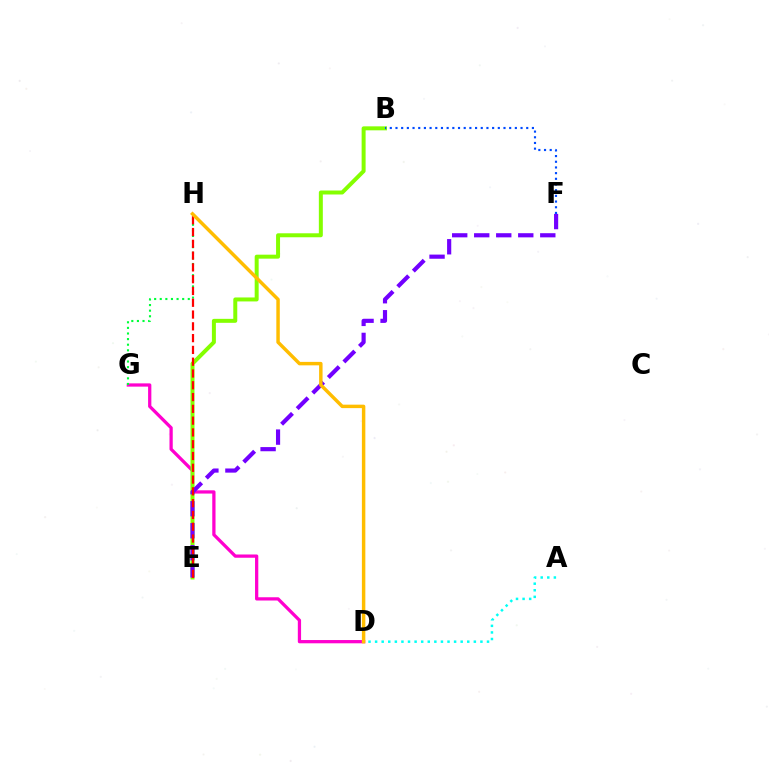{('D', 'G'): [{'color': '#ff00cf', 'line_style': 'solid', 'thickness': 2.35}], ('A', 'D'): [{'color': '#00fff6', 'line_style': 'dotted', 'thickness': 1.79}], ('B', 'E'): [{'color': '#84ff00', 'line_style': 'solid', 'thickness': 2.86}], ('E', 'F'): [{'color': '#7200ff', 'line_style': 'dashed', 'thickness': 2.99}], ('B', 'F'): [{'color': '#004bff', 'line_style': 'dotted', 'thickness': 1.54}], ('G', 'H'): [{'color': '#00ff39', 'line_style': 'dotted', 'thickness': 1.52}], ('E', 'H'): [{'color': '#ff0000', 'line_style': 'dashed', 'thickness': 1.6}], ('D', 'H'): [{'color': '#ffbd00', 'line_style': 'solid', 'thickness': 2.49}]}